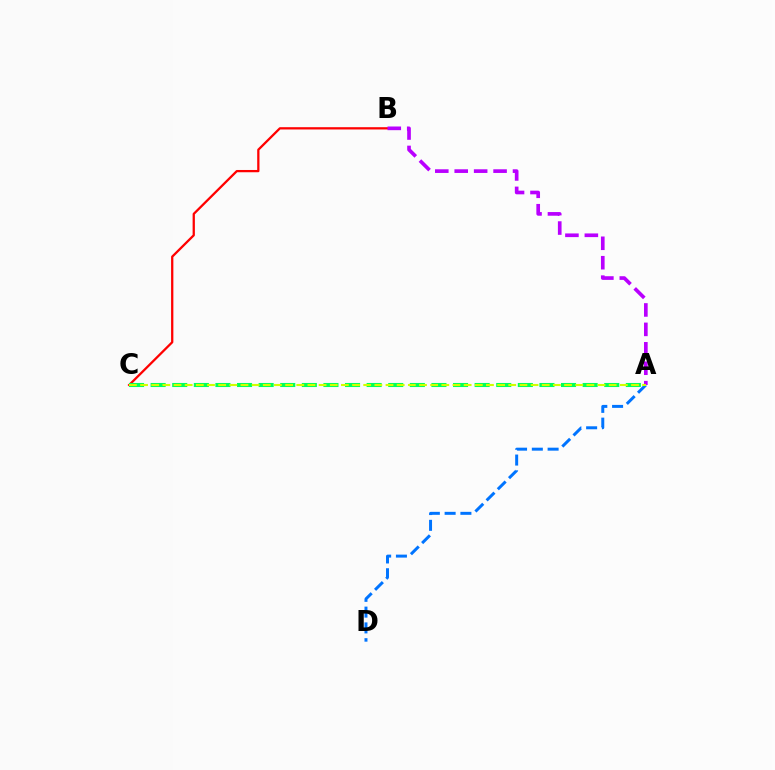{('B', 'C'): [{'color': '#ff0000', 'line_style': 'solid', 'thickness': 1.64}], ('A', 'D'): [{'color': '#0074ff', 'line_style': 'dashed', 'thickness': 2.14}], ('A', 'B'): [{'color': '#b900ff', 'line_style': 'dashed', 'thickness': 2.64}], ('A', 'C'): [{'color': '#00ff5c', 'line_style': 'dashed', 'thickness': 2.93}, {'color': '#d1ff00', 'line_style': 'dashed', 'thickness': 1.52}]}